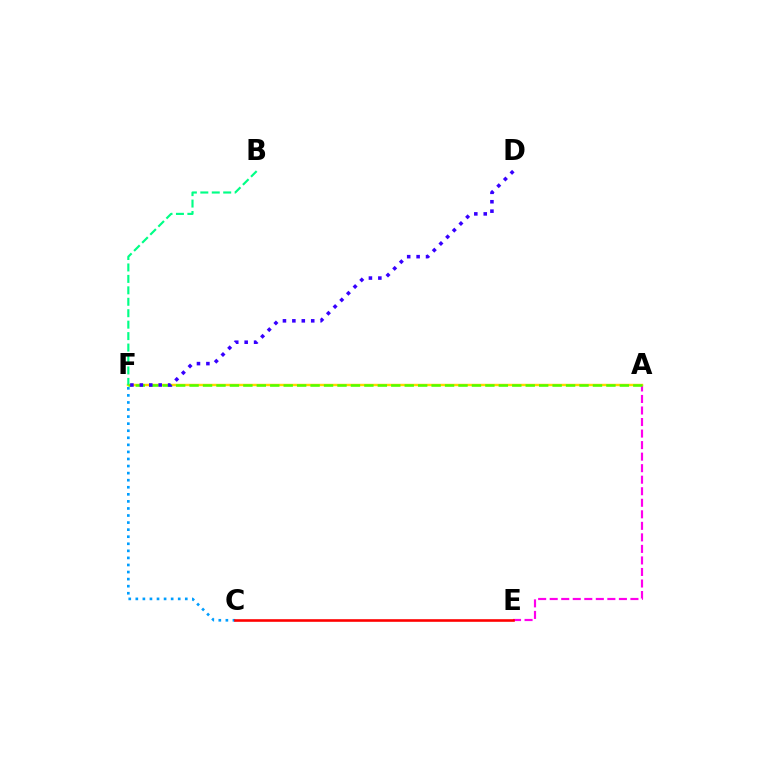{('A', 'E'): [{'color': '#ff00ed', 'line_style': 'dashed', 'thickness': 1.57}], ('A', 'F'): [{'color': '#ffd500', 'line_style': 'solid', 'thickness': 1.75}, {'color': '#4fff00', 'line_style': 'dashed', 'thickness': 1.83}], ('B', 'F'): [{'color': '#00ff86', 'line_style': 'dashed', 'thickness': 1.55}], ('D', 'F'): [{'color': '#3700ff', 'line_style': 'dotted', 'thickness': 2.56}], ('C', 'F'): [{'color': '#009eff', 'line_style': 'dotted', 'thickness': 1.92}], ('C', 'E'): [{'color': '#ff0000', 'line_style': 'solid', 'thickness': 1.88}]}